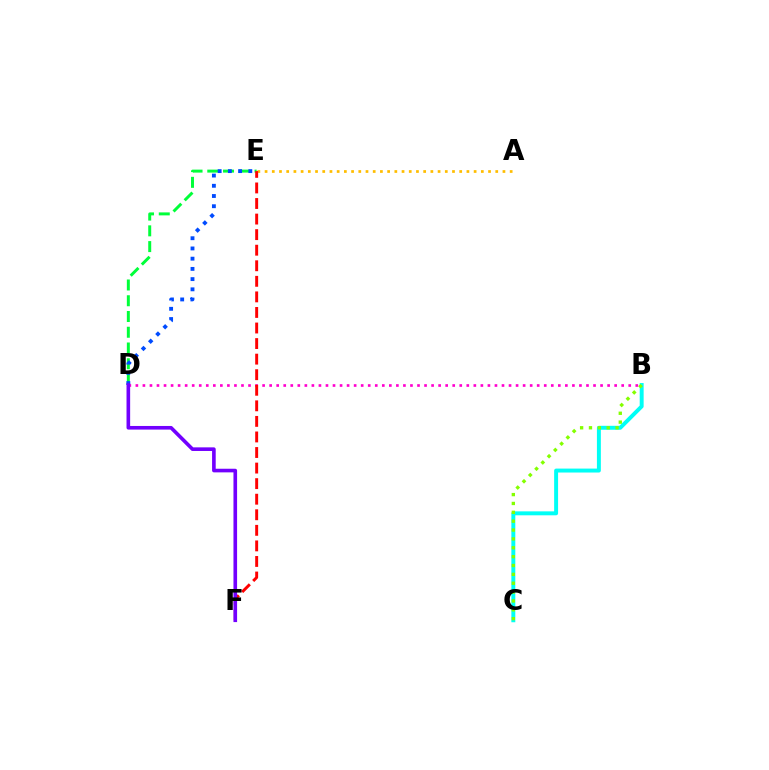{('B', 'C'): [{'color': '#00fff6', 'line_style': 'solid', 'thickness': 2.84}, {'color': '#84ff00', 'line_style': 'dotted', 'thickness': 2.41}], ('D', 'E'): [{'color': '#00ff39', 'line_style': 'dashed', 'thickness': 2.14}, {'color': '#004bff', 'line_style': 'dotted', 'thickness': 2.78}], ('B', 'D'): [{'color': '#ff00cf', 'line_style': 'dotted', 'thickness': 1.91}], ('A', 'E'): [{'color': '#ffbd00', 'line_style': 'dotted', 'thickness': 1.96}], ('E', 'F'): [{'color': '#ff0000', 'line_style': 'dashed', 'thickness': 2.11}], ('D', 'F'): [{'color': '#7200ff', 'line_style': 'solid', 'thickness': 2.61}]}